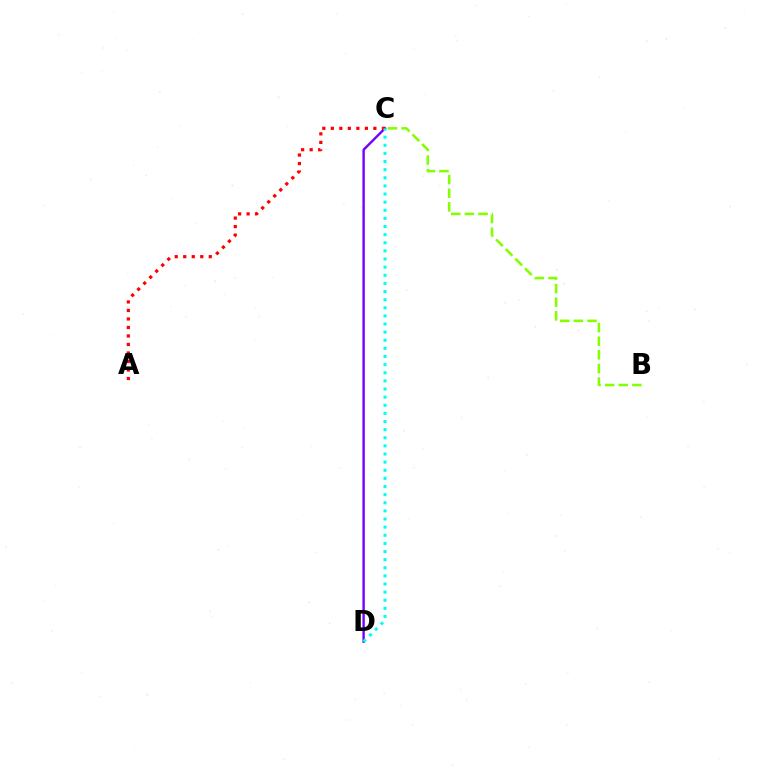{('C', 'D'): [{'color': '#7200ff', 'line_style': 'solid', 'thickness': 1.72}, {'color': '#00fff6', 'line_style': 'dotted', 'thickness': 2.21}], ('A', 'C'): [{'color': '#ff0000', 'line_style': 'dotted', 'thickness': 2.31}], ('B', 'C'): [{'color': '#84ff00', 'line_style': 'dashed', 'thickness': 1.85}]}